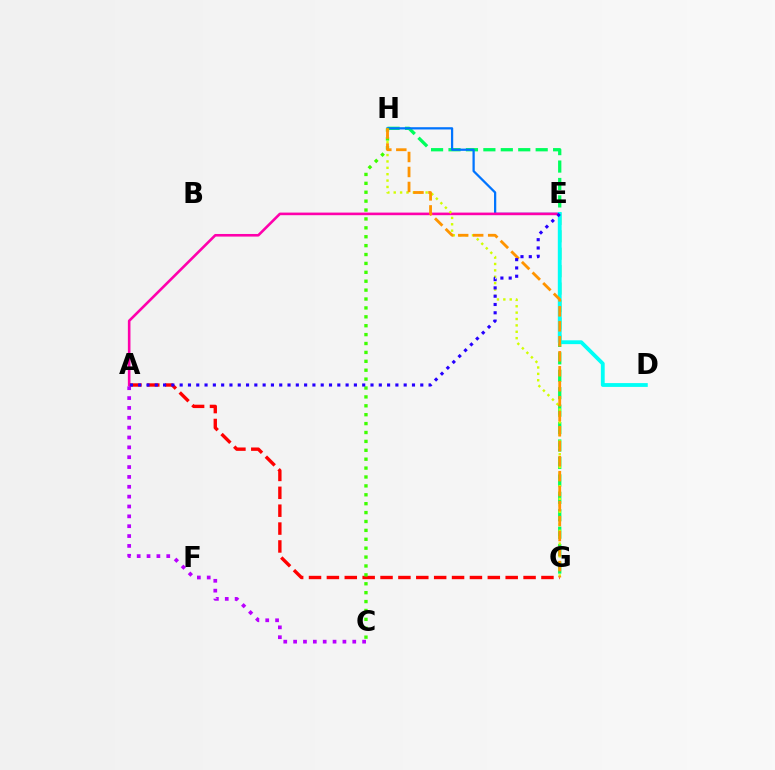{('G', 'H'): [{'color': '#00ff5c', 'line_style': 'dashed', 'thickness': 2.37}, {'color': '#d1ff00', 'line_style': 'dotted', 'thickness': 1.73}, {'color': '#ff9400', 'line_style': 'dashed', 'thickness': 2.04}], ('A', 'G'): [{'color': '#ff0000', 'line_style': 'dashed', 'thickness': 2.43}], ('E', 'H'): [{'color': '#0074ff', 'line_style': 'solid', 'thickness': 1.62}], ('A', 'E'): [{'color': '#ff00ac', 'line_style': 'solid', 'thickness': 1.87}, {'color': '#2500ff', 'line_style': 'dotted', 'thickness': 2.25}], ('D', 'E'): [{'color': '#00fff6', 'line_style': 'solid', 'thickness': 2.75}], ('C', 'H'): [{'color': '#3dff00', 'line_style': 'dotted', 'thickness': 2.42}], ('A', 'C'): [{'color': '#b900ff', 'line_style': 'dotted', 'thickness': 2.68}]}